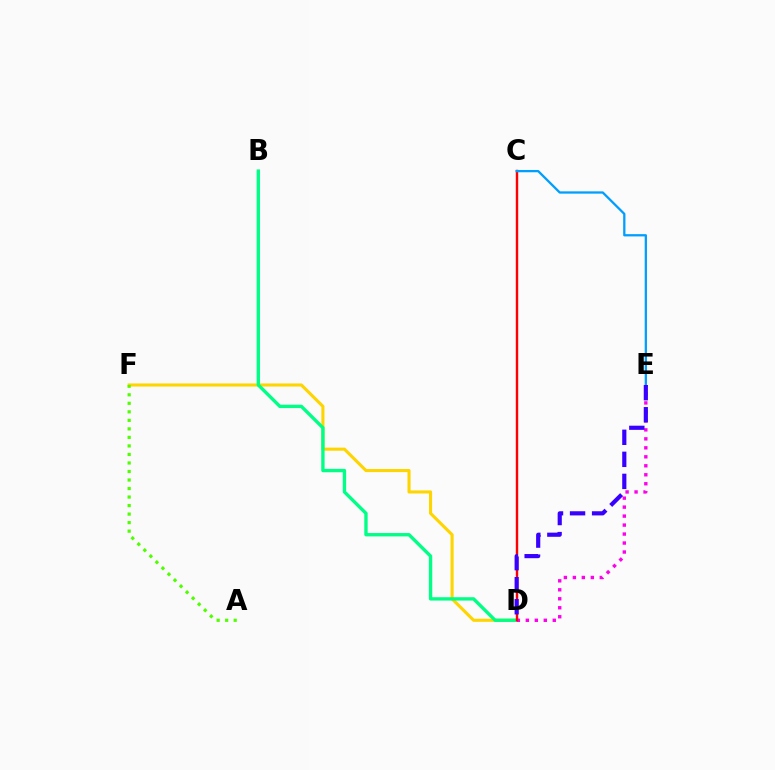{('D', 'F'): [{'color': '#ffd500', 'line_style': 'solid', 'thickness': 2.23}], ('B', 'D'): [{'color': '#00ff86', 'line_style': 'solid', 'thickness': 2.42}], ('D', 'E'): [{'color': '#ff00ed', 'line_style': 'dotted', 'thickness': 2.44}, {'color': '#3700ff', 'line_style': 'dashed', 'thickness': 2.99}], ('C', 'D'): [{'color': '#ff0000', 'line_style': 'solid', 'thickness': 1.73}], ('C', 'E'): [{'color': '#009eff', 'line_style': 'solid', 'thickness': 1.64}], ('A', 'F'): [{'color': '#4fff00', 'line_style': 'dotted', 'thickness': 2.32}]}